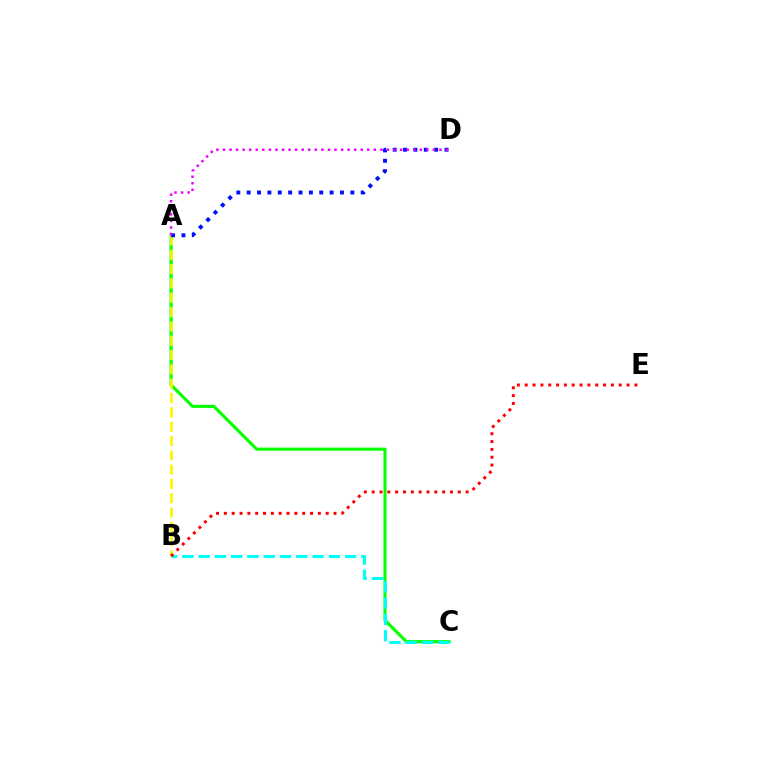{('A', 'C'): [{'color': '#08ff00', 'line_style': 'solid', 'thickness': 2.22}], ('B', 'C'): [{'color': '#00fff6', 'line_style': 'dashed', 'thickness': 2.21}], ('A', 'B'): [{'color': '#fcf500', 'line_style': 'dashed', 'thickness': 1.95}], ('A', 'D'): [{'color': '#0010ff', 'line_style': 'dotted', 'thickness': 2.82}, {'color': '#ee00ff', 'line_style': 'dotted', 'thickness': 1.78}], ('B', 'E'): [{'color': '#ff0000', 'line_style': 'dotted', 'thickness': 2.13}]}